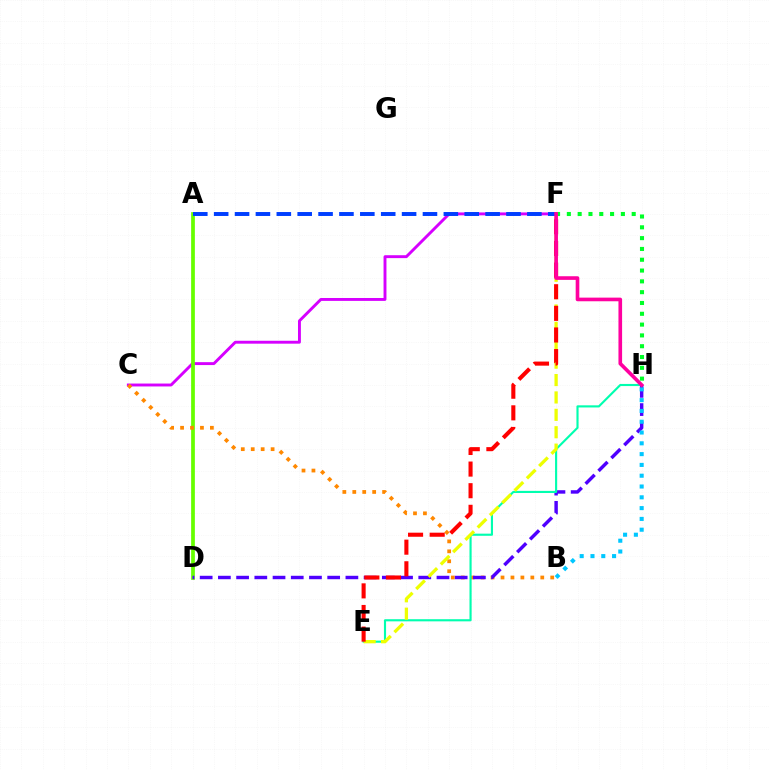{('C', 'F'): [{'color': '#d600ff', 'line_style': 'solid', 'thickness': 2.09}], ('A', 'D'): [{'color': '#66ff00', 'line_style': 'solid', 'thickness': 2.69}], ('B', 'C'): [{'color': '#ff8800', 'line_style': 'dotted', 'thickness': 2.7}], ('D', 'H'): [{'color': '#4f00ff', 'line_style': 'dashed', 'thickness': 2.47}], ('E', 'H'): [{'color': '#00ffaf', 'line_style': 'solid', 'thickness': 1.54}], ('E', 'F'): [{'color': '#eeff00', 'line_style': 'dashed', 'thickness': 2.36}, {'color': '#ff0000', 'line_style': 'dashed', 'thickness': 2.94}], ('F', 'H'): [{'color': '#00ff27', 'line_style': 'dotted', 'thickness': 2.94}, {'color': '#ff00a0', 'line_style': 'solid', 'thickness': 2.62}], ('A', 'F'): [{'color': '#003fff', 'line_style': 'dashed', 'thickness': 2.84}], ('B', 'H'): [{'color': '#00c7ff', 'line_style': 'dotted', 'thickness': 2.93}]}